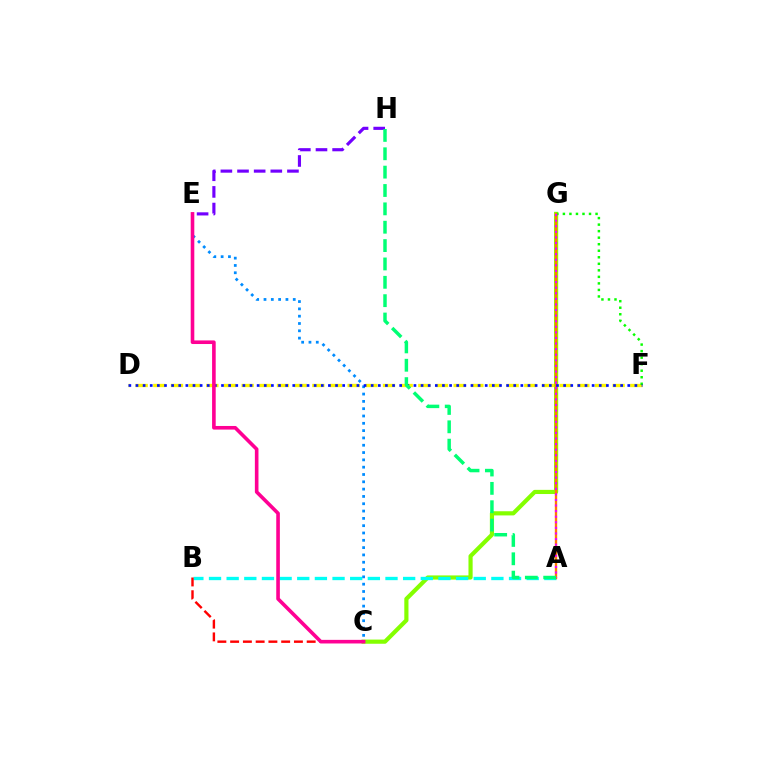{('E', 'H'): [{'color': '#7200ff', 'line_style': 'dashed', 'thickness': 2.26}], ('C', 'G'): [{'color': '#84ff00', 'line_style': 'solid', 'thickness': 3.0}], ('D', 'F'): [{'color': '#fcf500', 'line_style': 'dashed', 'thickness': 2.4}, {'color': '#0010ff', 'line_style': 'dotted', 'thickness': 1.94}], ('F', 'G'): [{'color': '#08ff00', 'line_style': 'dotted', 'thickness': 1.77}], ('A', 'B'): [{'color': '#00fff6', 'line_style': 'dashed', 'thickness': 2.4}], ('A', 'G'): [{'color': '#ff7c00', 'line_style': 'solid', 'thickness': 1.71}, {'color': '#ee00ff', 'line_style': 'dotted', 'thickness': 1.52}], ('C', 'E'): [{'color': '#008cff', 'line_style': 'dotted', 'thickness': 1.99}, {'color': '#ff0094', 'line_style': 'solid', 'thickness': 2.6}], ('B', 'C'): [{'color': '#ff0000', 'line_style': 'dashed', 'thickness': 1.73}], ('A', 'H'): [{'color': '#00ff74', 'line_style': 'dashed', 'thickness': 2.49}]}